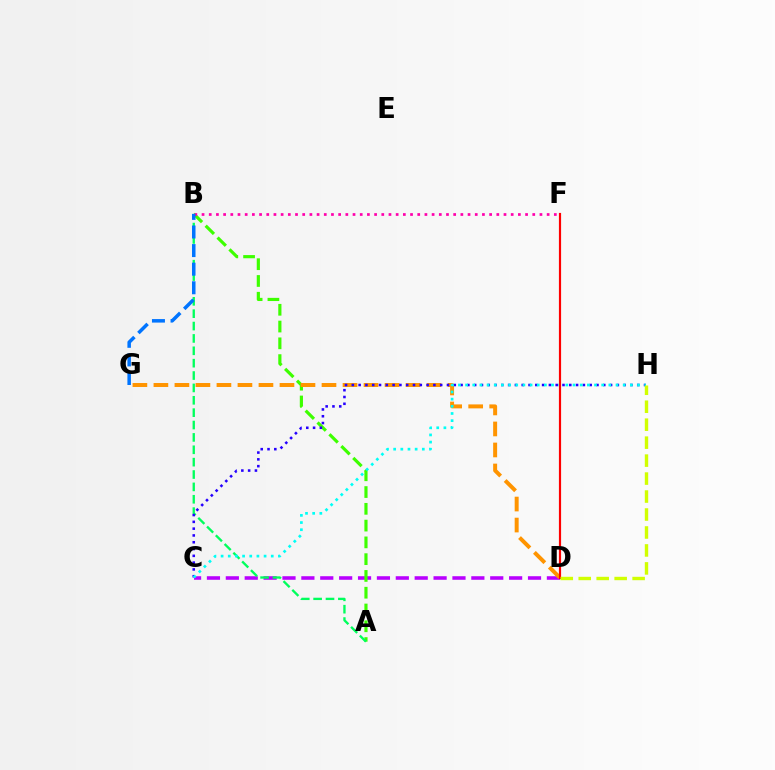{('C', 'D'): [{'color': '#b900ff', 'line_style': 'dashed', 'thickness': 2.57}], ('A', 'B'): [{'color': '#3dff00', 'line_style': 'dashed', 'thickness': 2.28}, {'color': '#00ff5c', 'line_style': 'dashed', 'thickness': 1.68}], ('B', 'F'): [{'color': '#ff00ac', 'line_style': 'dotted', 'thickness': 1.95}], ('D', 'G'): [{'color': '#ff9400', 'line_style': 'dashed', 'thickness': 2.85}], ('C', 'H'): [{'color': '#2500ff', 'line_style': 'dotted', 'thickness': 1.85}, {'color': '#00fff6', 'line_style': 'dotted', 'thickness': 1.95}], ('D', 'F'): [{'color': '#ff0000', 'line_style': 'solid', 'thickness': 1.57}], ('B', 'G'): [{'color': '#0074ff', 'line_style': 'dashed', 'thickness': 2.53}], ('D', 'H'): [{'color': '#d1ff00', 'line_style': 'dashed', 'thickness': 2.44}]}